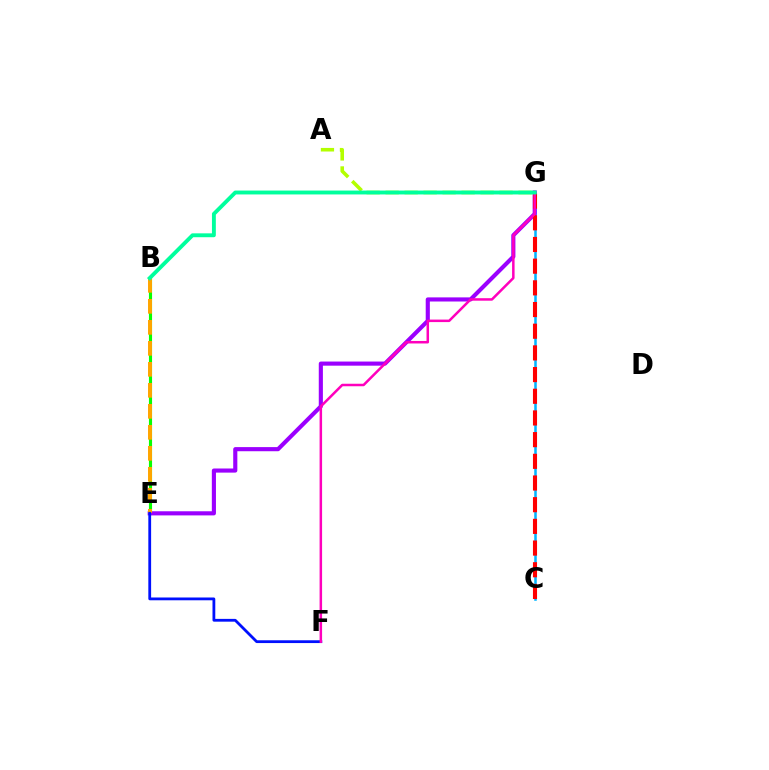{('A', 'G'): [{'color': '#b3ff00', 'line_style': 'dashed', 'thickness': 2.58}], ('B', 'E'): [{'color': '#08ff00', 'line_style': 'solid', 'thickness': 2.25}, {'color': '#ffa500', 'line_style': 'dashed', 'thickness': 2.85}], ('C', 'G'): [{'color': '#00b5ff', 'line_style': 'solid', 'thickness': 1.83}, {'color': '#ff0000', 'line_style': 'dashed', 'thickness': 2.95}], ('E', 'G'): [{'color': '#9b00ff', 'line_style': 'solid', 'thickness': 2.97}], ('E', 'F'): [{'color': '#0010ff', 'line_style': 'solid', 'thickness': 2.01}], ('F', 'G'): [{'color': '#ff00bd', 'line_style': 'solid', 'thickness': 1.8}], ('B', 'G'): [{'color': '#00ff9d', 'line_style': 'solid', 'thickness': 2.79}]}